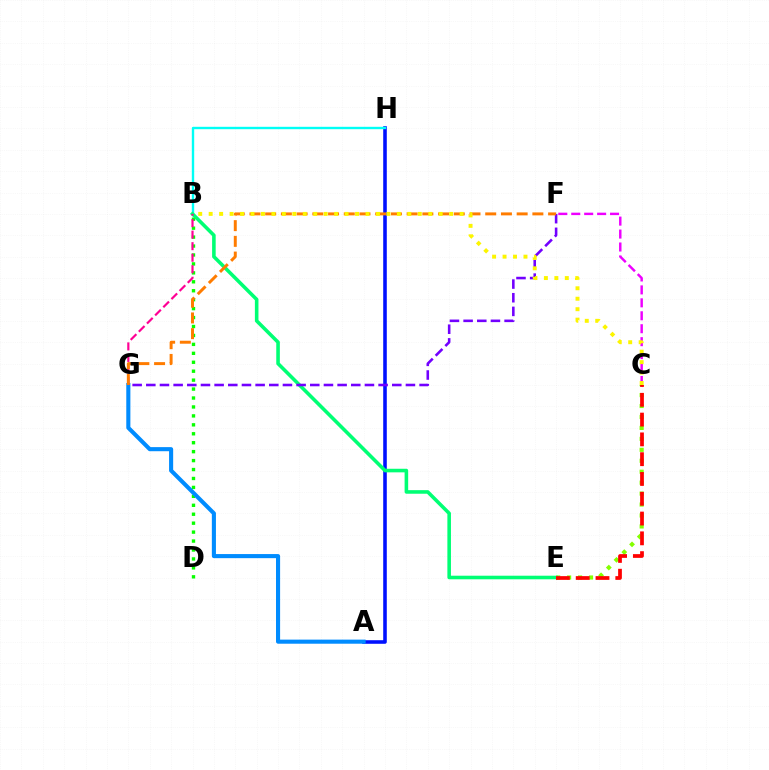{('C', 'F'): [{'color': '#ee00ff', 'line_style': 'dashed', 'thickness': 1.76}], ('B', 'D'): [{'color': '#08ff00', 'line_style': 'dotted', 'thickness': 2.43}], ('A', 'H'): [{'color': '#0010ff', 'line_style': 'solid', 'thickness': 2.58}], ('B', 'H'): [{'color': '#00fff6', 'line_style': 'solid', 'thickness': 1.72}], ('C', 'E'): [{'color': '#84ff00', 'line_style': 'dotted', 'thickness': 2.97}, {'color': '#ff0000', 'line_style': 'dashed', 'thickness': 2.69}], ('A', 'G'): [{'color': '#008cff', 'line_style': 'solid', 'thickness': 2.95}], ('B', 'E'): [{'color': '#00ff74', 'line_style': 'solid', 'thickness': 2.58}], ('B', 'G'): [{'color': '#ff0094', 'line_style': 'dashed', 'thickness': 1.57}], ('F', 'G'): [{'color': '#7200ff', 'line_style': 'dashed', 'thickness': 1.86}, {'color': '#ff7c00', 'line_style': 'dashed', 'thickness': 2.14}], ('B', 'C'): [{'color': '#fcf500', 'line_style': 'dotted', 'thickness': 2.84}]}